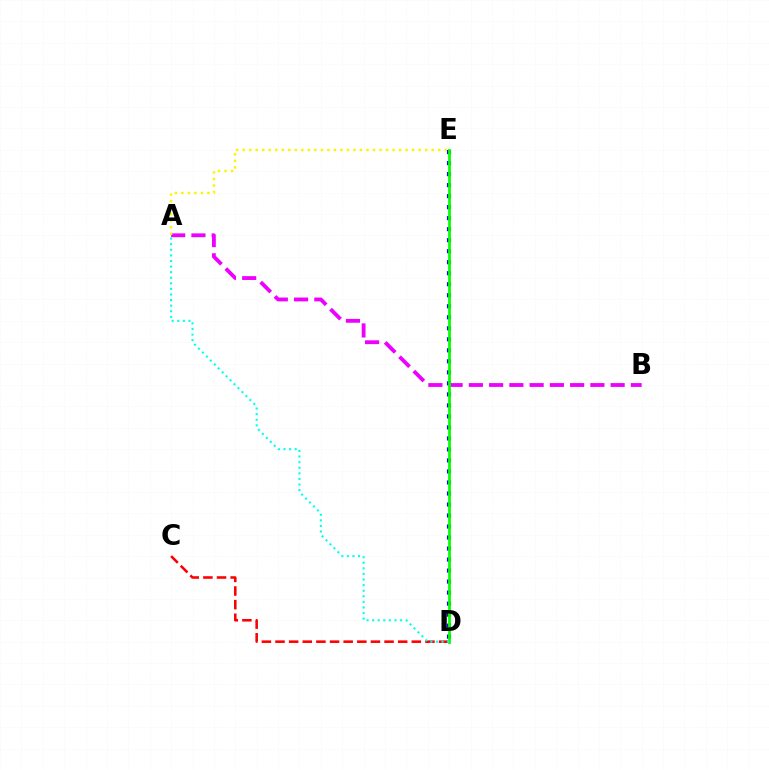{('D', 'E'): [{'color': '#0010ff', 'line_style': 'dotted', 'thickness': 2.99}, {'color': '#08ff00', 'line_style': 'solid', 'thickness': 2.01}], ('A', 'B'): [{'color': '#ee00ff', 'line_style': 'dashed', 'thickness': 2.75}], ('C', 'D'): [{'color': '#ff0000', 'line_style': 'dashed', 'thickness': 1.85}], ('A', 'D'): [{'color': '#00fff6', 'line_style': 'dotted', 'thickness': 1.52}], ('A', 'E'): [{'color': '#fcf500', 'line_style': 'dotted', 'thickness': 1.77}]}